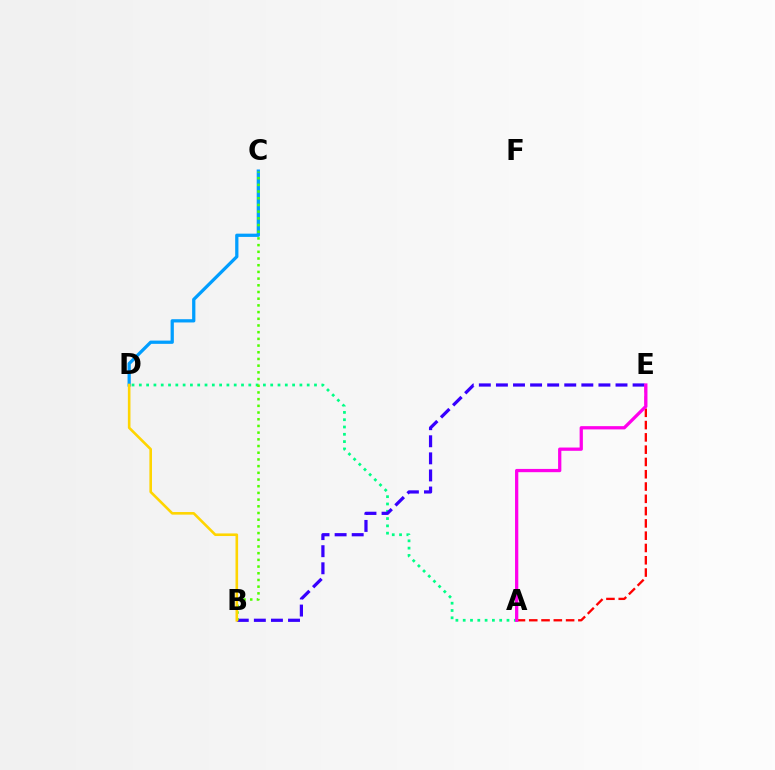{('A', 'D'): [{'color': '#00ff86', 'line_style': 'dotted', 'thickness': 1.98}], ('A', 'E'): [{'color': '#ff0000', 'line_style': 'dashed', 'thickness': 1.67}, {'color': '#ff00ed', 'line_style': 'solid', 'thickness': 2.35}], ('C', 'D'): [{'color': '#009eff', 'line_style': 'solid', 'thickness': 2.34}], ('B', 'E'): [{'color': '#3700ff', 'line_style': 'dashed', 'thickness': 2.32}], ('B', 'C'): [{'color': '#4fff00', 'line_style': 'dotted', 'thickness': 1.82}], ('B', 'D'): [{'color': '#ffd500', 'line_style': 'solid', 'thickness': 1.88}]}